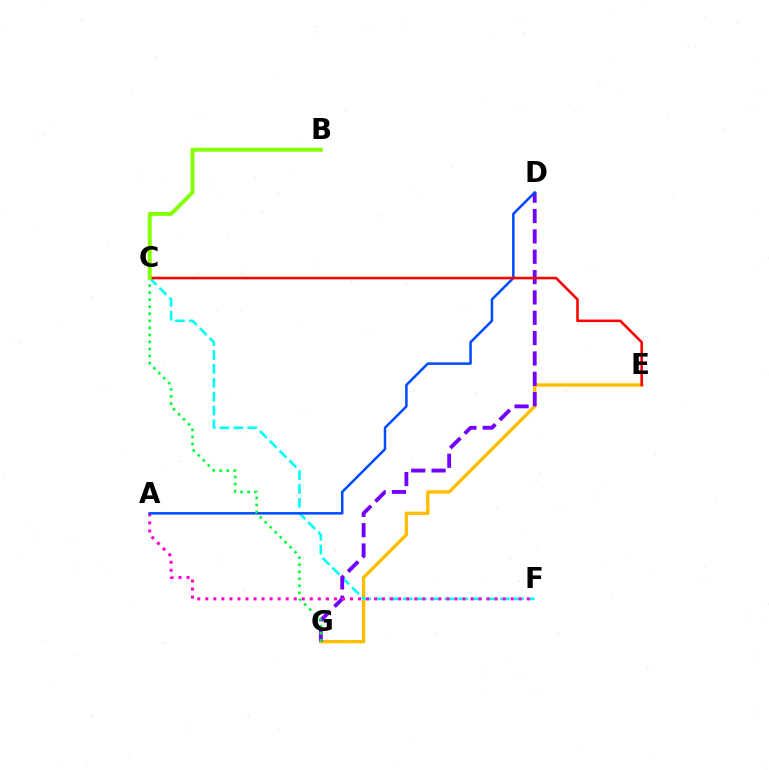{('E', 'G'): [{'color': '#ffbd00', 'line_style': 'solid', 'thickness': 2.42}], ('C', 'F'): [{'color': '#00fff6', 'line_style': 'dashed', 'thickness': 1.89}], ('D', 'G'): [{'color': '#7200ff', 'line_style': 'dashed', 'thickness': 2.76}], ('A', 'F'): [{'color': '#ff00cf', 'line_style': 'dotted', 'thickness': 2.18}], ('A', 'D'): [{'color': '#004bff', 'line_style': 'solid', 'thickness': 1.81}], ('C', 'G'): [{'color': '#00ff39', 'line_style': 'dotted', 'thickness': 1.91}], ('C', 'E'): [{'color': '#ff0000', 'line_style': 'solid', 'thickness': 1.87}], ('B', 'C'): [{'color': '#84ff00', 'line_style': 'solid', 'thickness': 2.84}]}